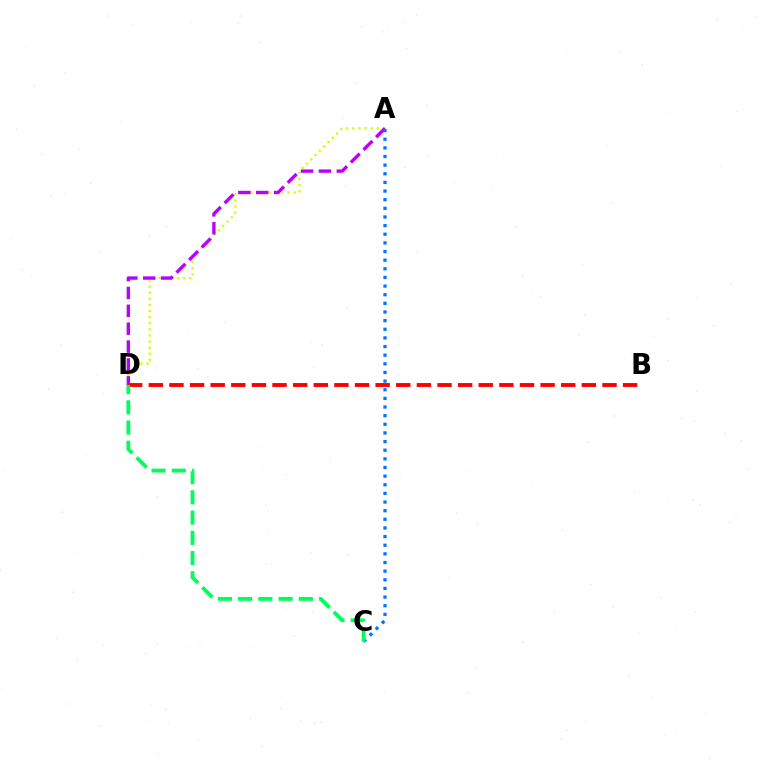{('A', 'D'): [{'color': '#d1ff00', 'line_style': 'dotted', 'thickness': 1.66}, {'color': '#b900ff', 'line_style': 'dashed', 'thickness': 2.43}], ('B', 'D'): [{'color': '#ff0000', 'line_style': 'dashed', 'thickness': 2.8}], ('A', 'C'): [{'color': '#0074ff', 'line_style': 'dotted', 'thickness': 2.35}], ('C', 'D'): [{'color': '#00ff5c', 'line_style': 'dashed', 'thickness': 2.75}]}